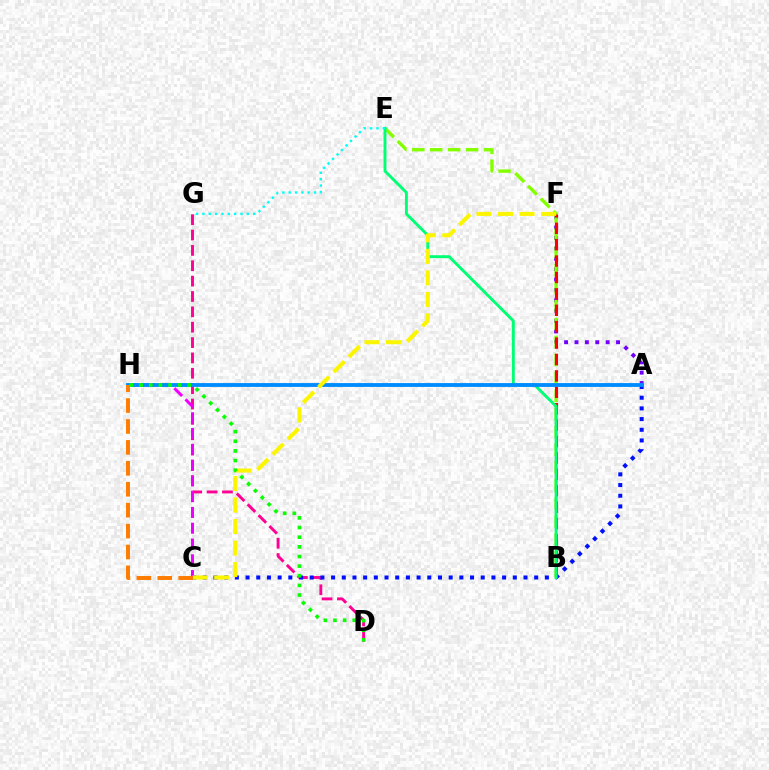{('A', 'F'): [{'color': '#7200ff', 'line_style': 'dotted', 'thickness': 2.82}], ('B', 'E'): [{'color': '#84ff00', 'line_style': 'dashed', 'thickness': 2.44}, {'color': '#00ff74', 'line_style': 'solid', 'thickness': 2.09}], ('B', 'F'): [{'color': '#ff0000', 'line_style': 'dashed', 'thickness': 2.23}], ('D', 'G'): [{'color': '#ff0094', 'line_style': 'dashed', 'thickness': 2.09}], ('A', 'C'): [{'color': '#0010ff', 'line_style': 'dotted', 'thickness': 2.9}], ('E', 'G'): [{'color': '#00fff6', 'line_style': 'dotted', 'thickness': 1.72}], ('C', 'H'): [{'color': '#ee00ff', 'line_style': 'dashed', 'thickness': 2.14}, {'color': '#ff7c00', 'line_style': 'dashed', 'thickness': 2.84}], ('A', 'H'): [{'color': '#008cff', 'line_style': 'solid', 'thickness': 2.76}], ('C', 'F'): [{'color': '#fcf500', 'line_style': 'dashed', 'thickness': 2.92}], ('D', 'H'): [{'color': '#08ff00', 'line_style': 'dotted', 'thickness': 2.62}]}